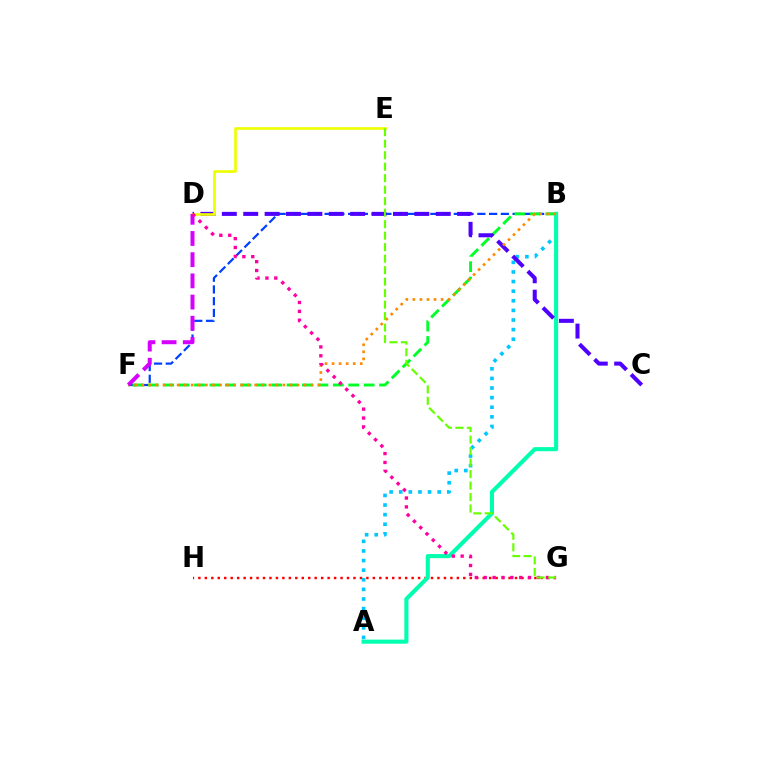{('G', 'H'): [{'color': '#ff0000', 'line_style': 'dotted', 'thickness': 1.76}], ('A', 'B'): [{'color': '#00c7ff', 'line_style': 'dotted', 'thickness': 2.61}, {'color': '#00ffaf', 'line_style': 'solid', 'thickness': 2.95}], ('B', 'F'): [{'color': '#003fff', 'line_style': 'dashed', 'thickness': 1.6}, {'color': '#00ff27', 'line_style': 'dashed', 'thickness': 2.09}, {'color': '#ff8800', 'line_style': 'dotted', 'thickness': 1.92}], ('C', 'D'): [{'color': '#4f00ff', 'line_style': 'dashed', 'thickness': 2.91}], ('D', 'E'): [{'color': '#eeff00', 'line_style': 'solid', 'thickness': 1.92}], ('D', 'F'): [{'color': '#d600ff', 'line_style': 'dashed', 'thickness': 2.88}], ('D', 'G'): [{'color': '#ff00a0', 'line_style': 'dotted', 'thickness': 2.41}], ('E', 'G'): [{'color': '#66ff00', 'line_style': 'dashed', 'thickness': 1.56}]}